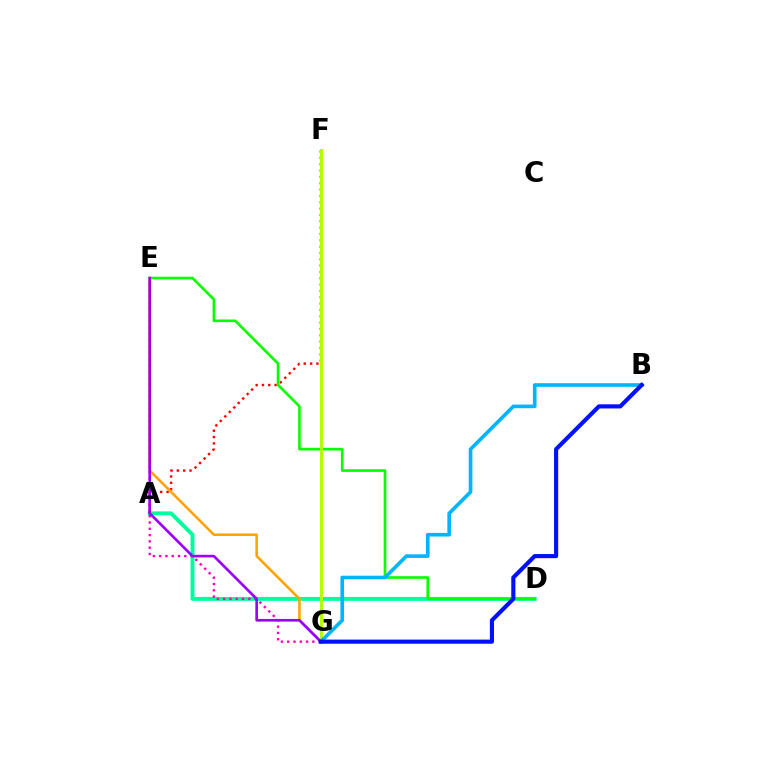{('A', 'D'): [{'color': '#00ff9d', 'line_style': 'solid', 'thickness': 2.81}], ('A', 'F'): [{'color': '#ff0000', 'line_style': 'dotted', 'thickness': 1.72}], ('D', 'E'): [{'color': '#08ff00', 'line_style': 'solid', 'thickness': 1.91}], ('F', 'G'): [{'color': '#b3ff00', 'line_style': 'solid', 'thickness': 2.15}], ('E', 'G'): [{'color': '#ff00bd', 'line_style': 'dotted', 'thickness': 1.71}, {'color': '#ffa500', 'line_style': 'solid', 'thickness': 1.87}, {'color': '#9b00ff', 'line_style': 'solid', 'thickness': 1.91}], ('B', 'G'): [{'color': '#00b5ff', 'line_style': 'solid', 'thickness': 2.61}, {'color': '#0010ff', 'line_style': 'solid', 'thickness': 2.97}]}